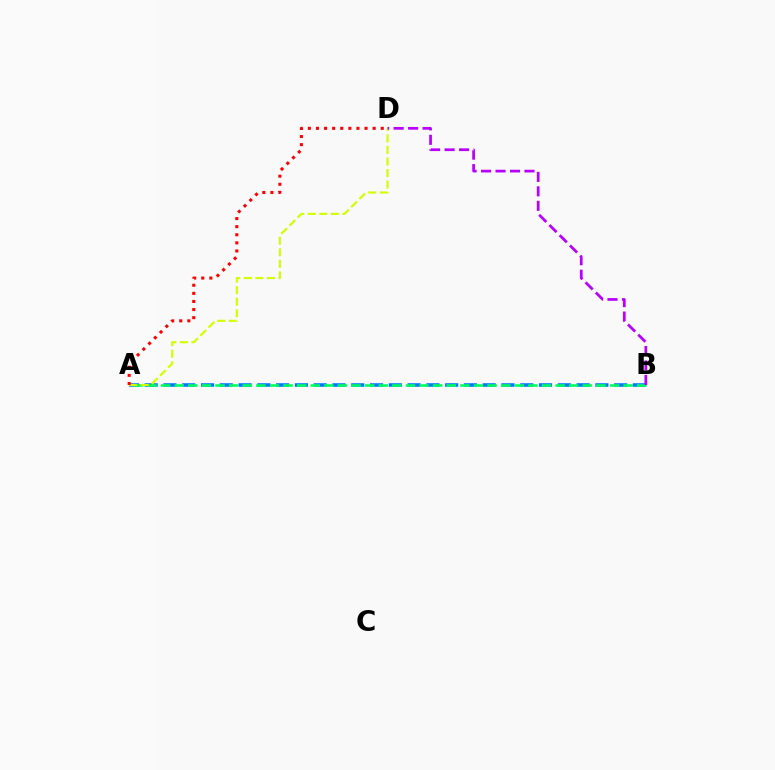{('A', 'B'): [{'color': '#0074ff', 'line_style': 'dashed', 'thickness': 2.55}, {'color': '#00ff5c', 'line_style': 'dashed', 'thickness': 1.85}], ('A', 'D'): [{'color': '#d1ff00', 'line_style': 'dashed', 'thickness': 1.57}, {'color': '#ff0000', 'line_style': 'dotted', 'thickness': 2.2}], ('B', 'D'): [{'color': '#b900ff', 'line_style': 'dashed', 'thickness': 1.97}]}